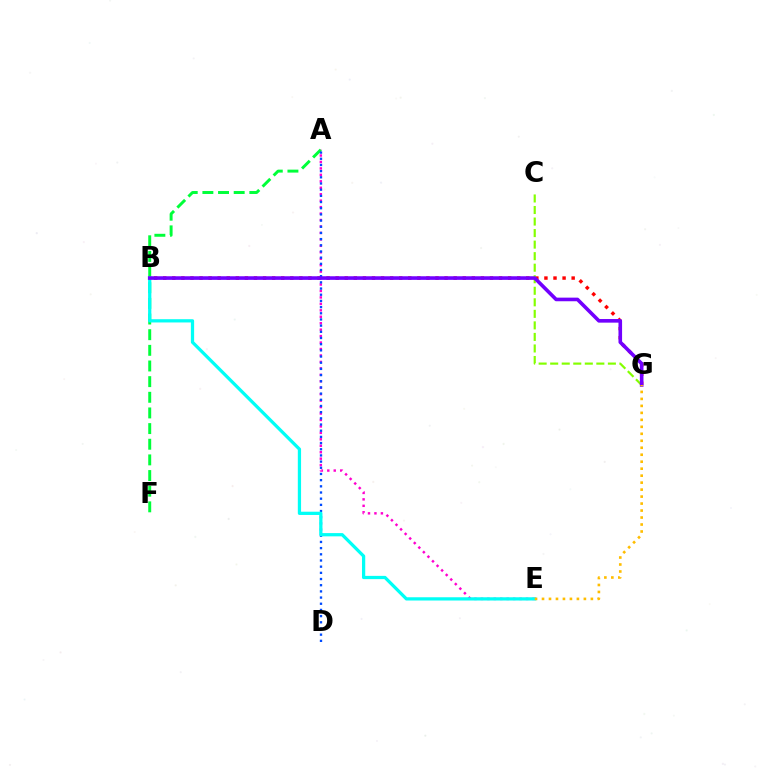{('A', 'E'): [{'color': '#ff00cf', 'line_style': 'dotted', 'thickness': 1.75}], ('A', 'F'): [{'color': '#00ff39', 'line_style': 'dashed', 'thickness': 2.13}], ('B', 'G'): [{'color': '#ff0000', 'line_style': 'dotted', 'thickness': 2.47}, {'color': '#7200ff', 'line_style': 'solid', 'thickness': 2.6}], ('A', 'D'): [{'color': '#004bff', 'line_style': 'dotted', 'thickness': 1.68}], ('B', 'E'): [{'color': '#00fff6', 'line_style': 'solid', 'thickness': 2.34}], ('C', 'G'): [{'color': '#84ff00', 'line_style': 'dashed', 'thickness': 1.57}], ('E', 'G'): [{'color': '#ffbd00', 'line_style': 'dotted', 'thickness': 1.9}]}